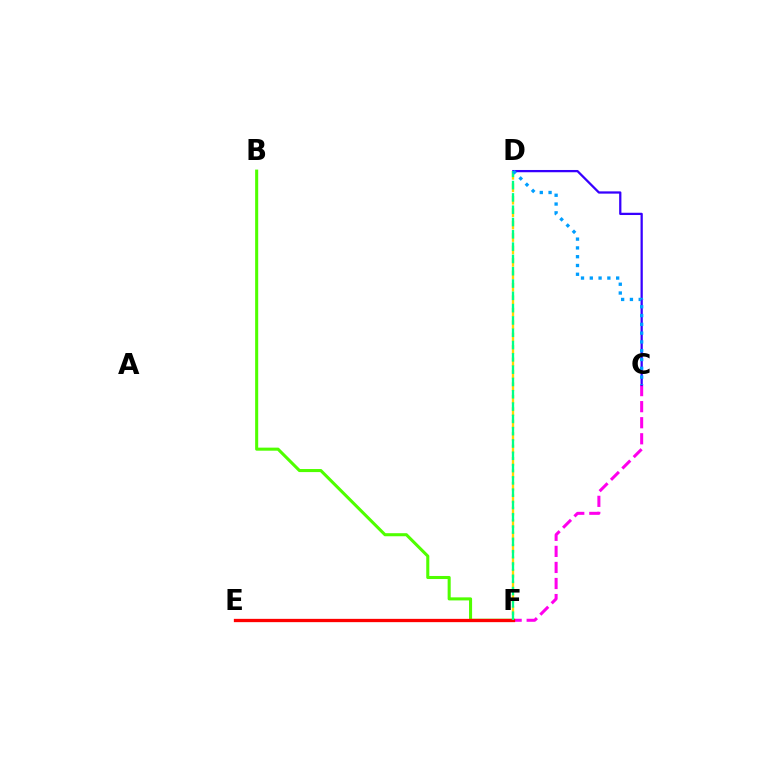{('D', 'F'): [{'color': '#ffd500', 'line_style': 'dashed', 'thickness': 1.69}, {'color': '#00ff86', 'line_style': 'dashed', 'thickness': 1.67}], ('C', 'F'): [{'color': '#ff00ed', 'line_style': 'dashed', 'thickness': 2.18}], ('C', 'D'): [{'color': '#3700ff', 'line_style': 'solid', 'thickness': 1.63}, {'color': '#009eff', 'line_style': 'dotted', 'thickness': 2.39}], ('B', 'F'): [{'color': '#4fff00', 'line_style': 'solid', 'thickness': 2.2}], ('E', 'F'): [{'color': '#ff0000', 'line_style': 'solid', 'thickness': 2.37}]}